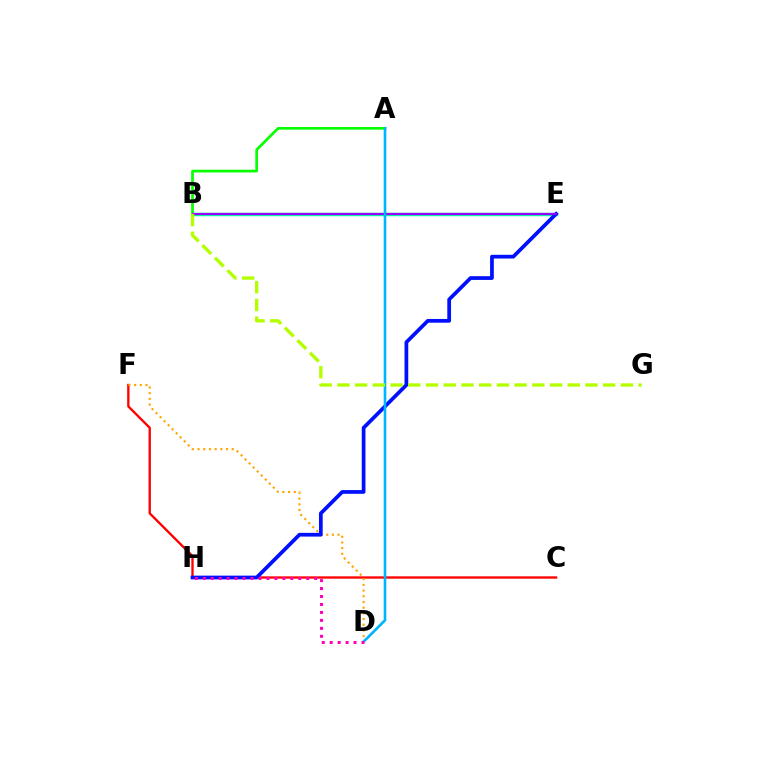{('A', 'B'): [{'color': '#08ff00', 'line_style': 'solid', 'thickness': 1.95}], ('C', 'F'): [{'color': '#ff0000', 'line_style': 'solid', 'thickness': 1.68}], ('B', 'E'): [{'color': '#00ff9d', 'line_style': 'solid', 'thickness': 2.5}, {'color': '#9b00ff', 'line_style': 'solid', 'thickness': 1.55}], ('D', 'F'): [{'color': '#ffa500', 'line_style': 'dotted', 'thickness': 1.55}], ('E', 'H'): [{'color': '#0010ff', 'line_style': 'solid', 'thickness': 2.69}], ('A', 'D'): [{'color': '#00b5ff', 'line_style': 'solid', 'thickness': 1.89}], ('D', 'H'): [{'color': '#ff00bd', 'line_style': 'dotted', 'thickness': 2.16}], ('B', 'G'): [{'color': '#b3ff00', 'line_style': 'dashed', 'thickness': 2.41}]}